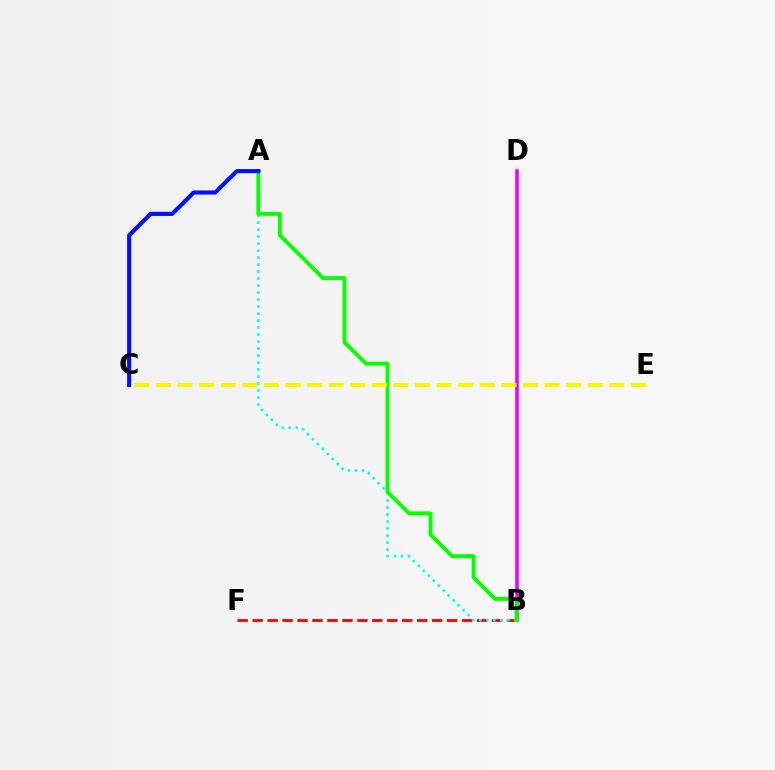{('B', 'D'): [{'color': '#ee00ff', 'line_style': 'solid', 'thickness': 2.56}], ('B', 'F'): [{'color': '#ff0000', 'line_style': 'dashed', 'thickness': 2.03}], ('A', 'B'): [{'color': '#00fff6', 'line_style': 'dotted', 'thickness': 1.9}, {'color': '#08ff00', 'line_style': 'solid', 'thickness': 2.8}], ('A', 'C'): [{'color': '#0010ff', 'line_style': 'solid', 'thickness': 2.97}], ('C', 'E'): [{'color': '#fcf500', 'line_style': 'dashed', 'thickness': 2.93}]}